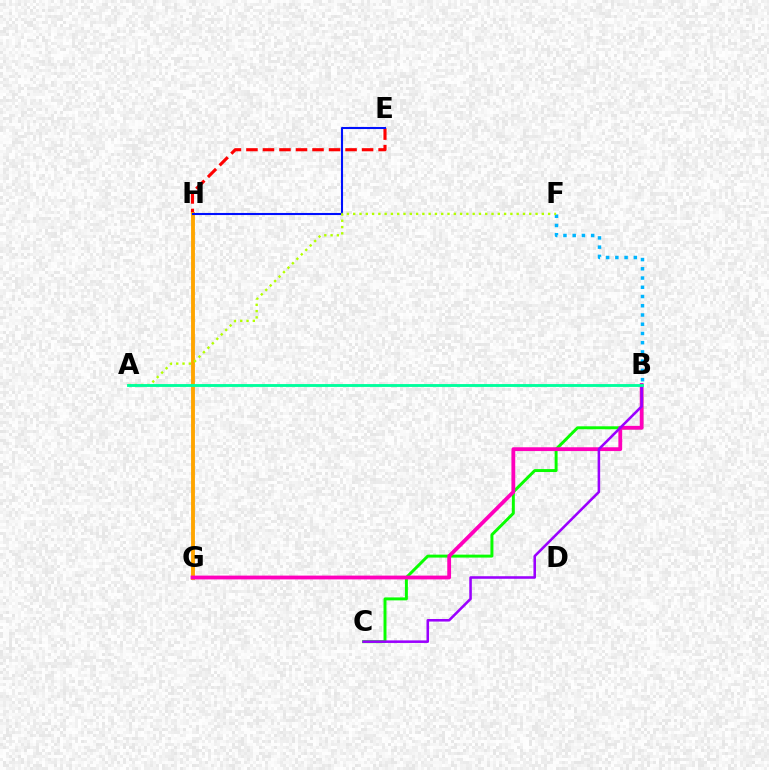{('E', 'H'): [{'color': '#ff0000', 'line_style': 'dashed', 'thickness': 2.24}, {'color': '#0010ff', 'line_style': 'solid', 'thickness': 1.5}], ('G', 'H'): [{'color': '#ffa500', 'line_style': 'solid', 'thickness': 2.79}], ('B', 'C'): [{'color': '#08ff00', 'line_style': 'solid', 'thickness': 2.12}, {'color': '#9b00ff', 'line_style': 'solid', 'thickness': 1.84}], ('B', 'F'): [{'color': '#00b5ff', 'line_style': 'dotted', 'thickness': 2.51}], ('B', 'G'): [{'color': '#ff00bd', 'line_style': 'solid', 'thickness': 2.74}], ('A', 'F'): [{'color': '#b3ff00', 'line_style': 'dotted', 'thickness': 1.71}], ('A', 'B'): [{'color': '#00ff9d', 'line_style': 'solid', 'thickness': 2.06}]}